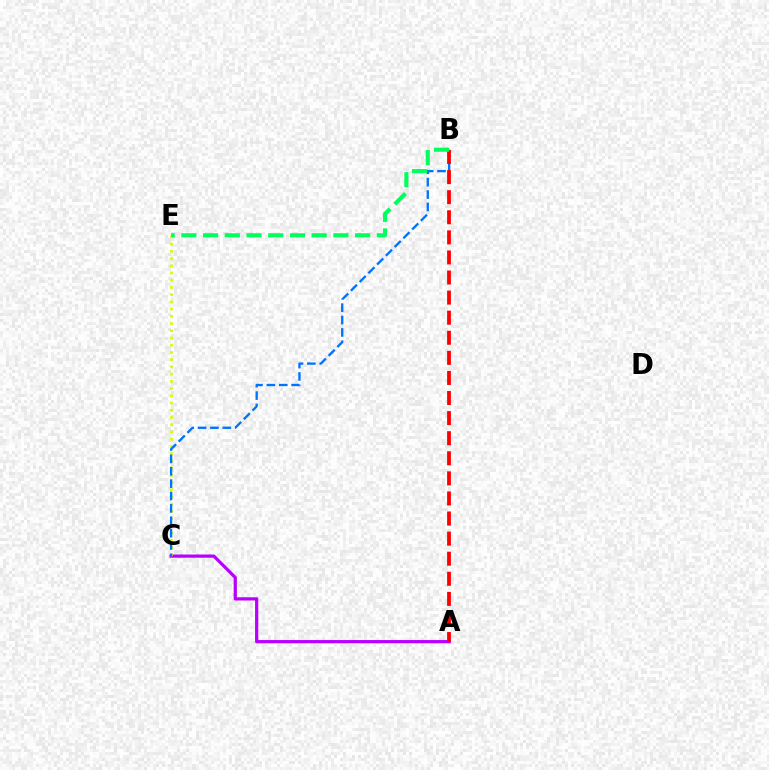{('A', 'C'): [{'color': '#b900ff', 'line_style': 'solid', 'thickness': 2.33}], ('C', 'E'): [{'color': '#d1ff00', 'line_style': 'dotted', 'thickness': 1.96}], ('B', 'C'): [{'color': '#0074ff', 'line_style': 'dashed', 'thickness': 1.68}], ('A', 'B'): [{'color': '#ff0000', 'line_style': 'dashed', 'thickness': 2.73}], ('B', 'E'): [{'color': '#00ff5c', 'line_style': 'dashed', 'thickness': 2.95}]}